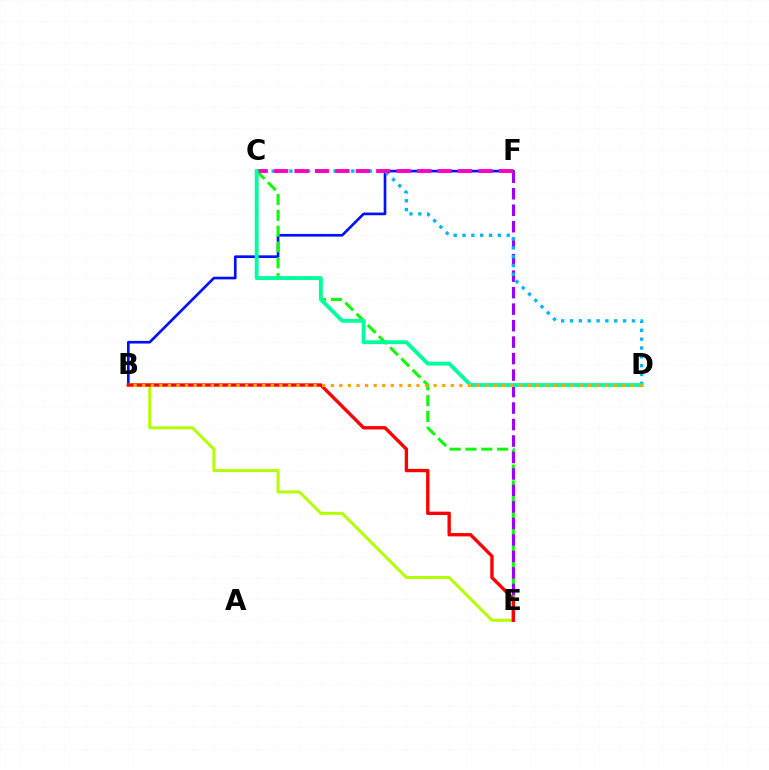{('B', 'F'): [{'color': '#0010ff', 'line_style': 'solid', 'thickness': 1.91}], ('C', 'E'): [{'color': '#08ff00', 'line_style': 'dashed', 'thickness': 2.15}], ('B', 'E'): [{'color': '#b3ff00', 'line_style': 'solid', 'thickness': 2.14}, {'color': '#ff0000', 'line_style': 'solid', 'thickness': 2.41}], ('E', 'F'): [{'color': '#9b00ff', 'line_style': 'dashed', 'thickness': 2.24}], ('C', 'D'): [{'color': '#00b5ff', 'line_style': 'dotted', 'thickness': 2.4}, {'color': '#00ff9d', 'line_style': 'solid', 'thickness': 2.78}], ('C', 'F'): [{'color': '#ff00bd', 'line_style': 'dashed', 'thickness': 2.78}], ('B', 'D'): [{'color': '#ffa500', 'line_style': 'dotted', 'thickness': 2.33}]}